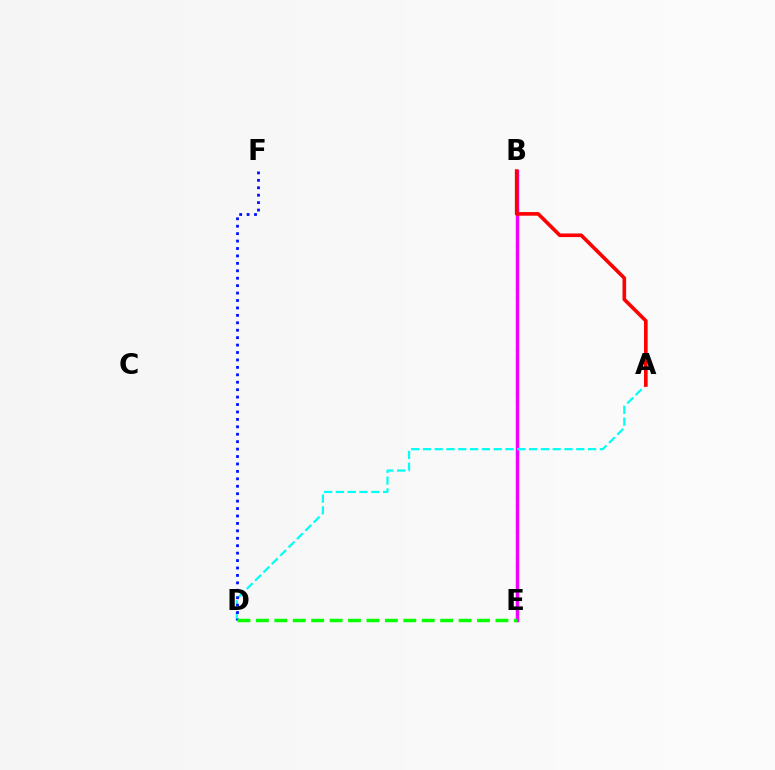{('B', 'E'): [{'color': '#fcf500', 'line_style': 'dotted', 'thickness': 2.36}, {'color': '#ee00ff', 'line_style': 'solid', 'thickness': 2.47}], ('A', 'D'): [{'color': '#00fff6', 'line_style': 'dashed', 'thickness': 1.6}], ('A', 'B'): [{'color': '#ff0000', 'line_style': 'solid', 'thickness': 2.61}], ('D', 'F'): [{'color': '#0010ff', 'line_style': 'dotted', 'thickness': 2.02}], ('D', 'E'): [{'color': '#08ff00', 'line_style': 'dashed', 'thickness': 2.5}]}